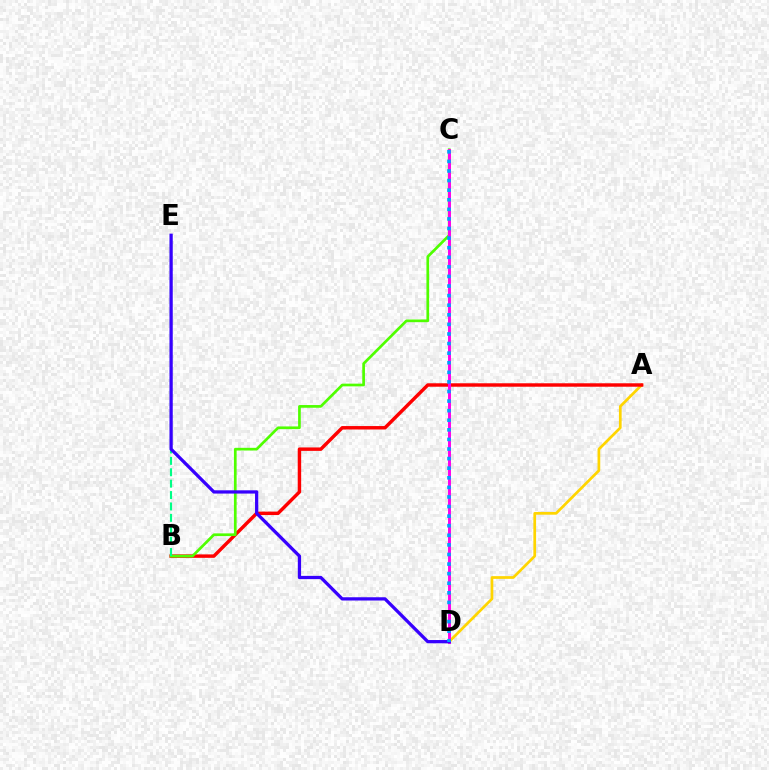{('A', 'D'): [{'color': '#ffd500', 'line_style': 'solid', 'thickness': 1.95}], ('A', 'B'): [{'color': '#ff0000', 'line_style': 'solid', 'thickness': 2.48}], ('B', 'C'): [{'color': '#4fff00', 'line_style': 'solid', 'thickness': 1.94}], ('C', 'D'): [{'color': '#ff00ed', 'line_style': 'solid', 'thickness': 2.13}, {'color': '#009eff', 'line_style': 'dotted', 'thickness': 2.6}], ('B', 'E'): [{'color': '#00ff86', 'line_style': 'dashed', 'thickness': 1.55}], ('D', 'E'): [{'color': '#3700ff', 'line_style': 'solid', 'thickness': 2.35}]}